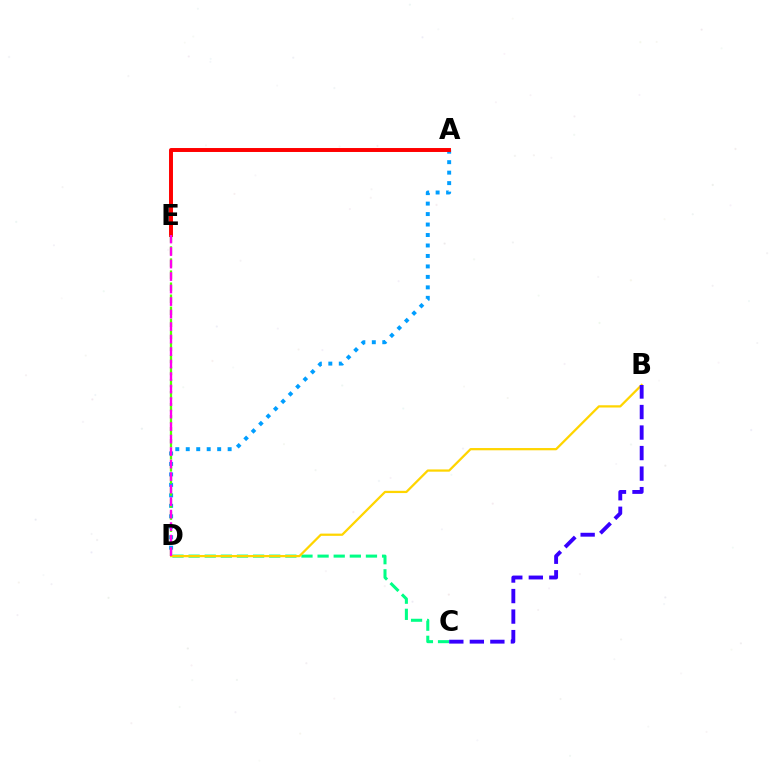{('C', 'D'): [{'color': '#00ff86', 'line_style': 'dashed', 'thickness': 2.19}], ('A', 'D'): [{'color': '#009eff', 'line_style': 'dotted', 'thickness': 2.84}], ('A', 'E'): [{'color': '#ff0000', 'line_style': 'solid', 'thickness': 2.84}], ('D', 'E'): [{'color': '#4fff00', 'line_style': 'dashed', 'thickness': 1.64}, {'color': '#ff00ed', 'line_style': 'dashed', 'thickness': 1.7}], ('B', 'D'): [{'color': '#ffd500', 'line_style': 'solid', 'thickness': 1.62}], ('B', 'C'): [{'color': '#3700ff', 'line_style': 'dashed', 'thickness': 2.79}]}